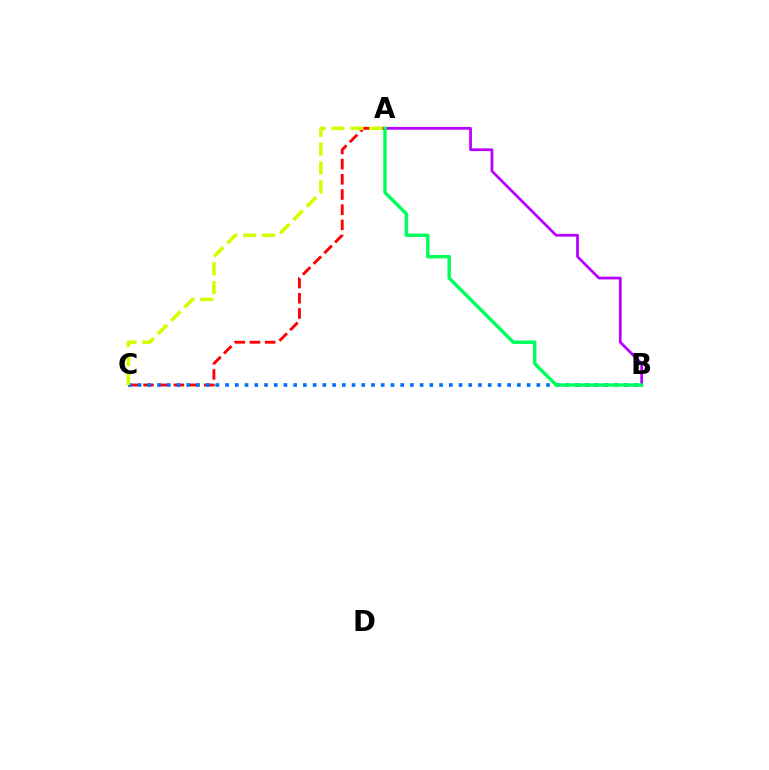{('A', 'C'): [{'color': '#ff0000', 'line_style': 'dashed', 'thickness': 2.06}, {'color': '#d1ff00', 'line_style': 'dashed', 'thickness': 2.57}], ('A', 'B'): [{'color': '#b900ff', 'line_style': 'solid', 'thickness': 1.97}, {'color': '#00ff5c', 'line_style': 'solid', 'thickness': 2.47}], ('B', 'C'): [{'color': '#0074ff', 'line_style': 'dotted', 'thickness': 2.64}]}